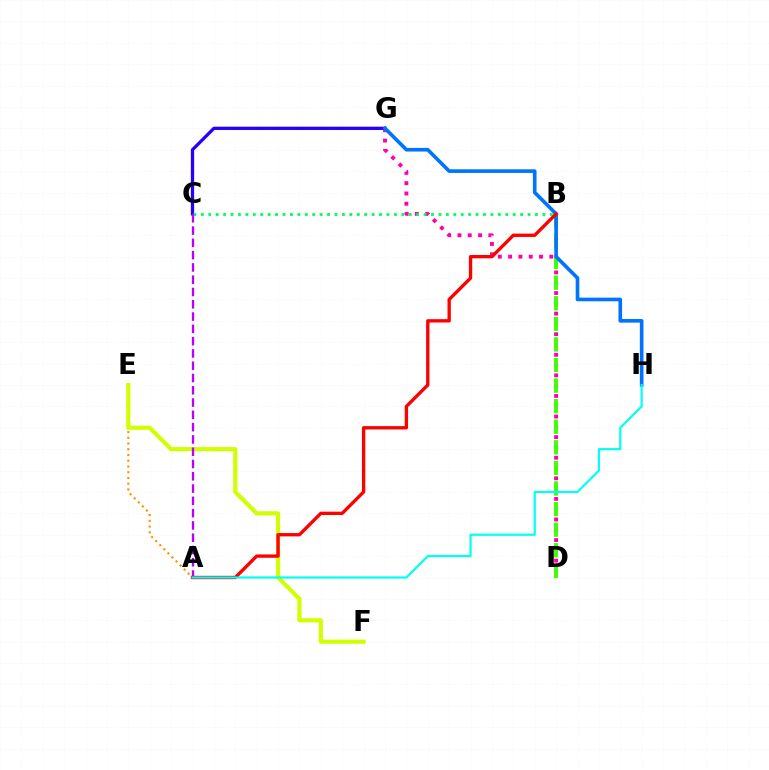{('A', 'E'): [{'color': '#ff9400', 'line_style': 'dotted', 'thickness': 1.56}], ('D', 'G'): [{'color': '#ff00ac', 'line_style': 'dotted', 'thickness': 2.8}], ('C', 'G'): [{'color': '#2500ff', 'line_style': 'solid', 'thickness': 2.36}], ('B', 'D'): [{'color': '#3dff00', 'line_style': 'dashed', 'thickness': 2.8}], ('B', 'C'): [{'color': '#00ff5c', 'line_style': 'dotted', 'thickness': 2.02}], ('G', 'H'): [{'color': '#0074ff', 'line_style': 'solid', 'thickness': 2.62}], ('E', 'F'): [{'color': '#d1ff00', 'line_style': 'solid', 'thickness': 2.98}], ('A', 'C'): [{'color': '#b900ff', 'line_style': 'dashed', 'thickness': 1.67}], ('A', 'B'): [{'color': '#ff0000', 'line_style': 'solid', 'thickness': 2.4}], ('A', 'H'): [{'color': '#00fff6', 'line_style': 'solid', 'thickness': 1.58}]}